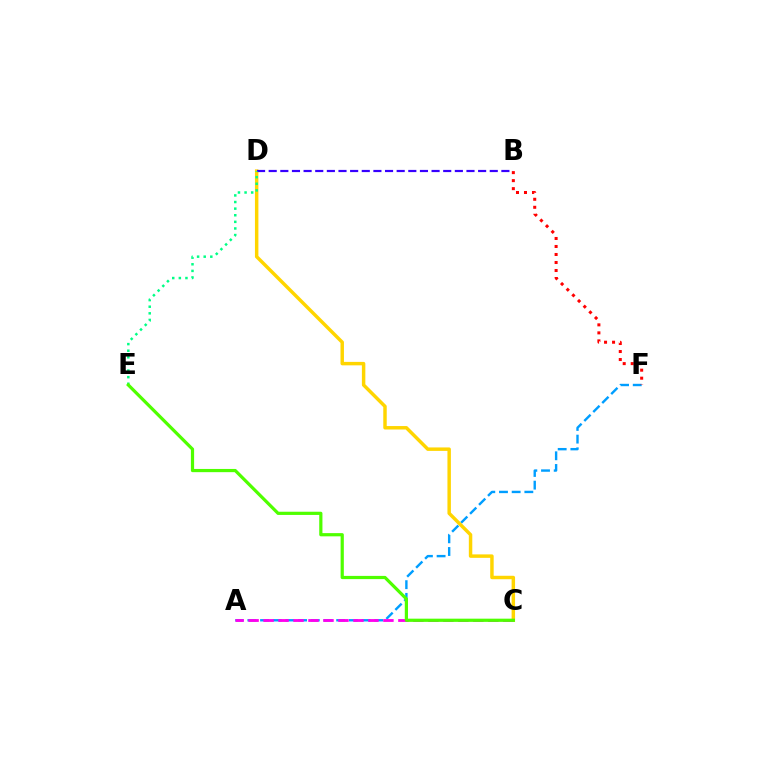{('A', 'F'): [{'color': '#009eff', 'line_style': 'dashed', 'thickness': 1.72}], ('B', 'F'): [{'color': '#ff0000', 'line_style': 'dotted', 'thickness': 2.18}], ('C', 'D'): [{'color': '#ffd500', 'line_style': 'solid', 'thickness': 2.49}], ('B', 'D'): [{'color': '#3700ff', 'line_style': 'dashed', 'thickness': 1.58}], ('D', 'E'): [{'color': '#00ff86', 'line_style': 'dotted', 'thickness': 1.8}], ('A', 'C'): [{'color': '#ff00ed', 'line_style': 'dashed', 'thickness': 2.04}], ('C', 'E'): [{'color': '#4fff00', 'line_style': 'solid', 'thickness': 2.31}]}